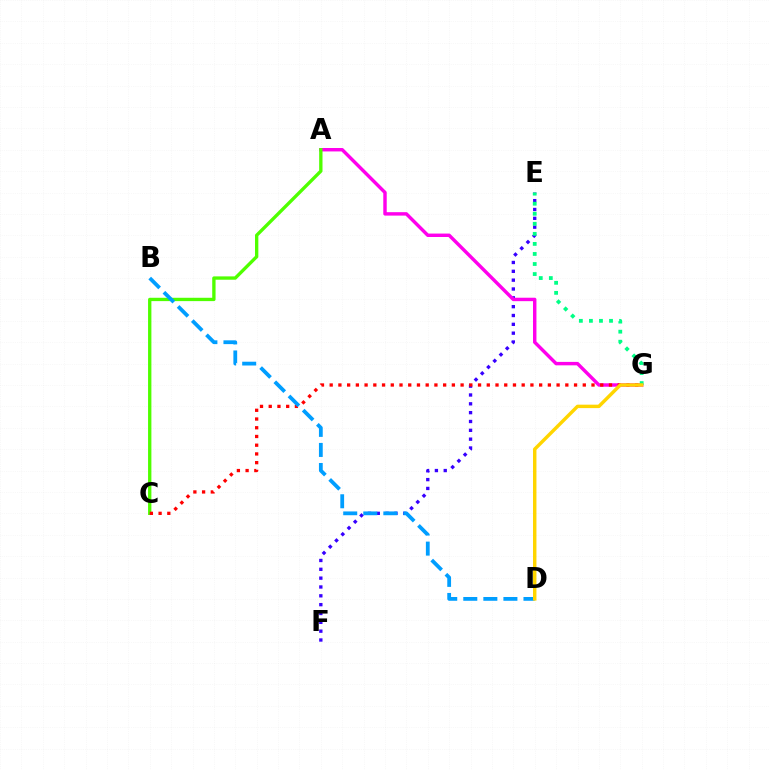{('E', 'F'): [{'color': '#3700ff', 'line_style': 'dotted', 'thickness': 2.4}], ('A', 'G'): [{'color': '#ff00ed', 'line_style': 'solid', 'thickness': 2.47}], ('A', 'C'): [{'color': '#4fff00', 'line_style': 'solid', 'thickness': 2.4}], ('C', 'G'): [{'color': '#ff0000', 'line_style': 'dotted', 'thickness': 2.37}], ('E', 'G'): [{'color': '#00ff86', 'line_style': 'dotted', 'thickness': 2.73}], ('B', 'D'): [{'color': '#009eff', 'line_style': 'dashed', 'thickness': 2.73}], ('D', 'G'): [{'color': '#ffd500', 'line_style': 'solid', 'thickness': 2.48}]}